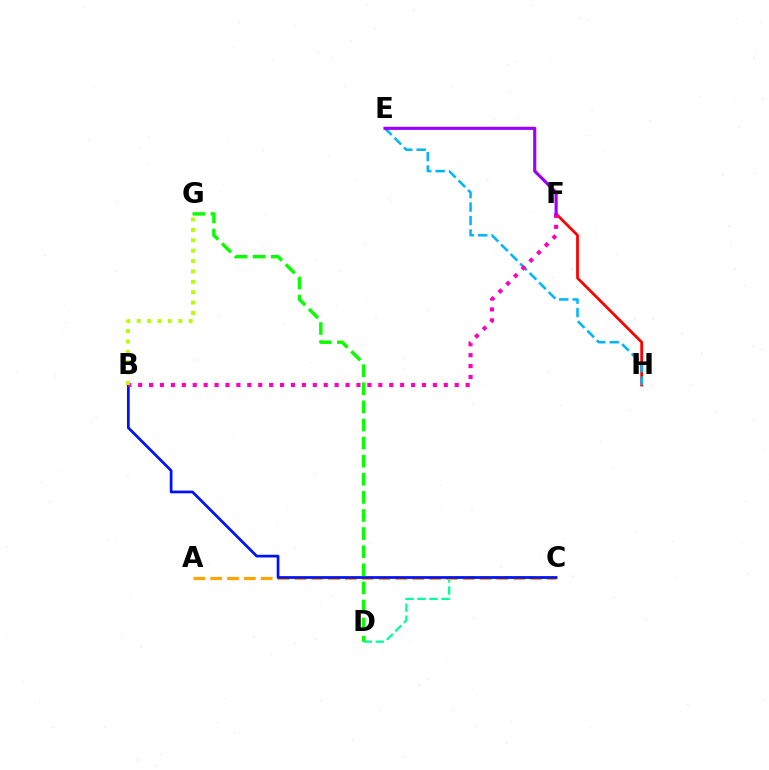{('C', 'D'): [{'color': '#00ff9d', 'line_style': 'dashed', 'thickness': 1.63}], ('F', 'H'): [{'color': '#ff0000', 'line_style': 'solid', 'thickness': 2.0}], ('A', 'C'): [{'color': '#ffa500', 'line_style': 'dashed', 'thickness': 2.29}], ('B', 'C'): [{'color': '#0010ff', 'line_style': 'solid', 'thickness': 1.96}], ('E', 'H'): [{'color': '#00b5ff', 'line_style': 'dashed', 'thickness': 1.83}], ('D', 'G'): [{'color': '#08ff00', 'line_style': 'dashed', 'thickness': 2.46}], ('B', 'F'): [{'color': '#ff00bd', 'line_style': 'dotted', 'thickness': 2.97}], ('E', 'F'): [{'color': '#9b00ff', 'line_style': 'solid', 'thickness': 2.26}], ('B', 'G'): [{'color': '#b3ff00', 'line_style': 'dotted', 'thickness': 2.82}]}